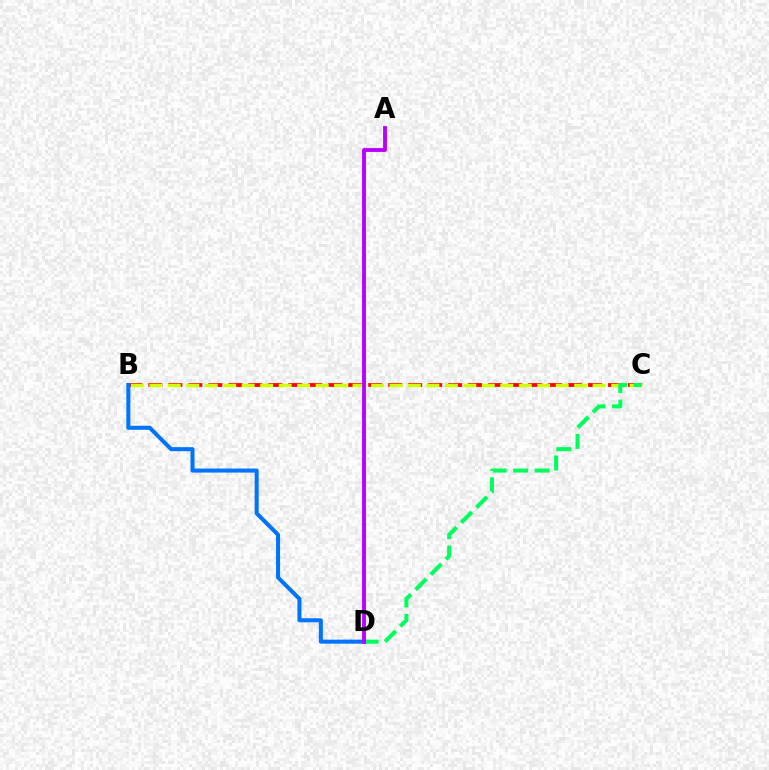{('B', 'C'): [{'color': '#ff0000', 'line_style': 'dashed', 'thickness': 2.71}, {'color': '#d1ff00', 'line_style': 'dashed', 'thickness': 2.51}], ('B', 'D'): [{'color': '#0074ff', 'line_style': 'solid', 'thickness': 2.9}], ('C', 'D'): [{'color': '#00ff5c', 'line_style': 'dashed', 'thickness': 2.92}], ('A', 'D'): [{'color': '#b900ff', 'line_style': 'solid', 'thickness': 2.77}]}